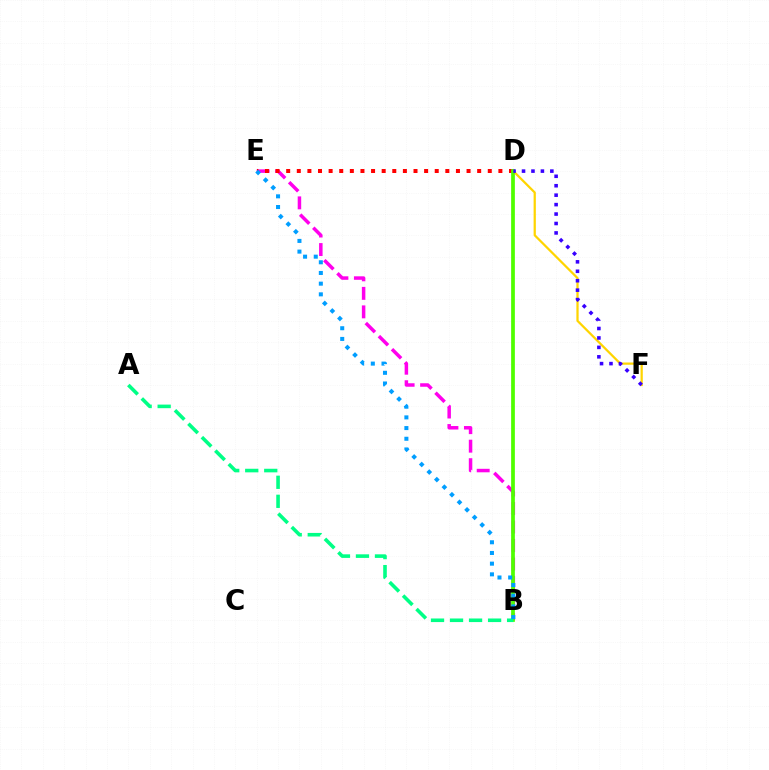{('B', 'E'): [{'color': '#ff00ed', 'line_style': 'dashed', 'thickness': 2.52}, {'color': '#009eff', 'line_style': 'dotted', 'thickness': 2.9}], ('D', 'F'): [{'color': '#ffd500', 'line_style': 'solid', 'thickness': 1.61}, {'color': '#3700ff', 'line_style': 'dotted', 'thickness': 2.56}], ('D', 'E'): [{'color': '#ff0000', 'line_style': 'dotted', 'thickness': 2.88}], ('B', 'D'): [{'color': '#4fff00', 'line_style': 'solid', 'thickness': 2.69}], ('A', 'B'): [{'color': '#00ff86', 'line_style': 'dashed', 'thickness': 2.58}]}